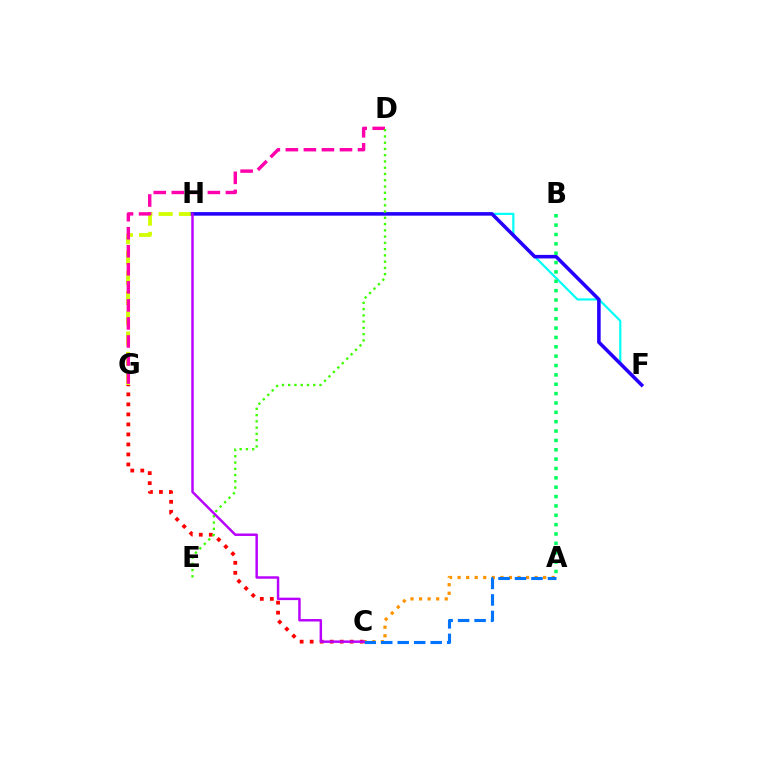{('G', 'H'): [{'color': '#d1ff00', 'line_style': 'dashed', 'thickness': 2.75}], ('C', 'G'): [{'color': '#ff0000', 'line_style': 'dotted', 'thickness': 2.72}], ('A', 'C'): [{'color': '#ff9400', 'line_style': 'dotted', 'thickness': 2.33}, {'color': '#0074ff', 'line_style': 'dashed', 'thickness': 2.24}], ('F', 'H'): [{'color': '#00fff6', 'line_style': 'solid', 'thickness': 1.58}, {'color': '#2500ff', 'line_style': 'solid', 'thickness': 2.56}], ('D', 'G'): [{'color': '#ff00ac', 'line_style': 'dashed', 'thickness': 2.45}], ('D', 'E'): [{'color': '#3dff00', 'line_style': 'dotted', 'thickness': 1.7}], ('A', 'B'): [{'color': '#00ff5c', 'line_style': 'dotted', 'thickness': 2.54}], ('C', 'H'): [{'color': '#b900ff', 'line_style': 'solid', 'thickness': 1.77}]}